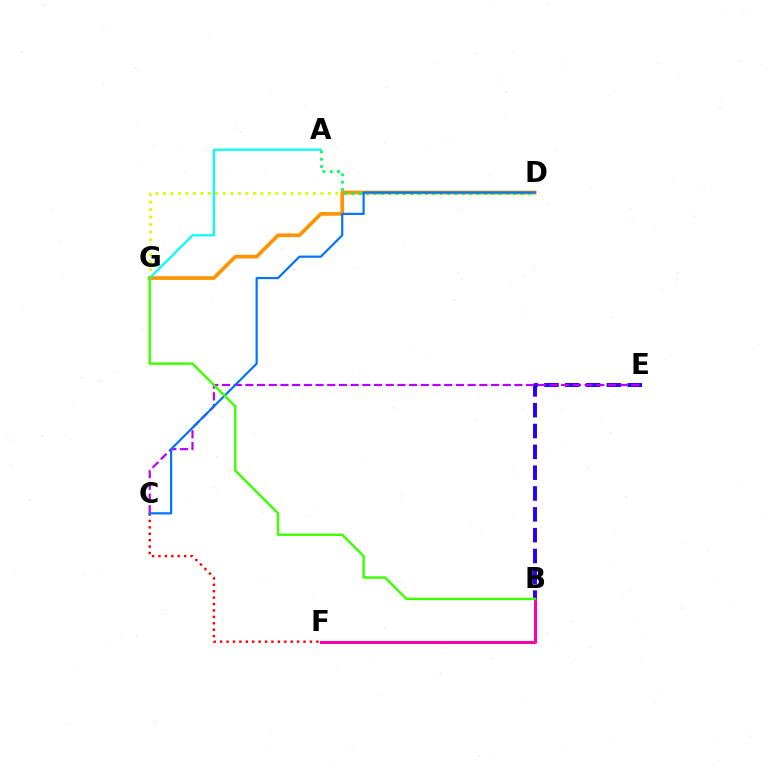{('B', 'E'): [{'color': '#2500ff', 'line_style': 'dashed', 'thickness': 2.83}], ('D', 'G'): [{'color': '#d1ff00', 'line_style': 'dotted', 'thickness': 2.04}, {'color': '#ff9400', 'line_style': 'solid', 'thickness': 2.65}], ('C', 'E'): [{'color': '#b900ff', 'line_style': 'dashed', 'thickness': 1.59}], ('A', 'G'): [{'color': '#00fff6', 'line_style': 'solid', 'thickness': 1.59}], ('A', 'D'): [{'color': '#00ff5c', 'line_style': 'dotted', 'thickness': 1.99}], ('B', 'F'): [{'color': '#ff00ac', 'line_style': 'solid', 'thickness': 2.15}], ('C', 'F'): [{'color': '#ff0000', 'line_style': 'dotted', 'thickness': 1.74}], ('C', 'D'): [{'color': '#0074ff', 'line_style': 'solid', 'thickness': 1.58}], ('B', 'G'): [{'color': '#3dff00', 'line_style': 'solid', 'thickness': 1.73}]}